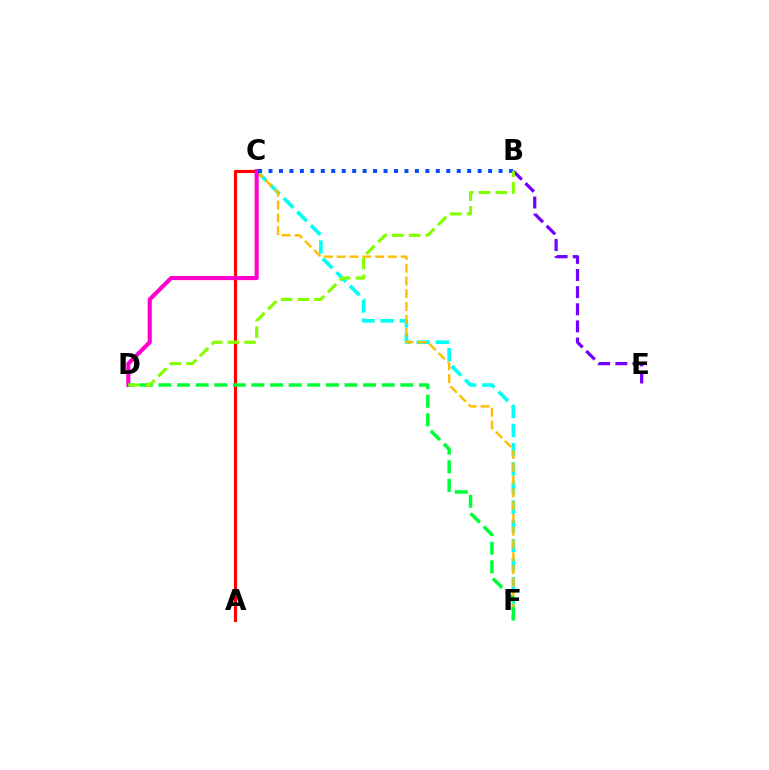{('B', 'E'): [{'color': '#7200ff', 'line_style': 'dashed', 'thickness': 2.33}], ('C', 'F'): [{'color': '#00fff6', 'line_style': 'dashed', 'thickness': 2.6}, {'color': '#ffbd00', 'line_style': 'dashed', 'thickness': 1.74}], ('A', 'C'): [{'color': '#ff0000', 'line_style': 'solid', 'thickness': 2.26}], ('C', 'D'): [{'color': '#ff00cf', 'line_style': 'solid', 'thickness': 2.95}], ('B', 'C'): [{'color': '#004bff', 'line_style': 'dotted', 'thickness': 2.84}], ('D', 'F'): [{'color': '#00ff39', 'line_style': 'dashed', 'thickness': 2.53}], ('B', 'D'): [{'color': '#84ff00', 'line_style': 'dashed', 'thickness': 2.27}]}